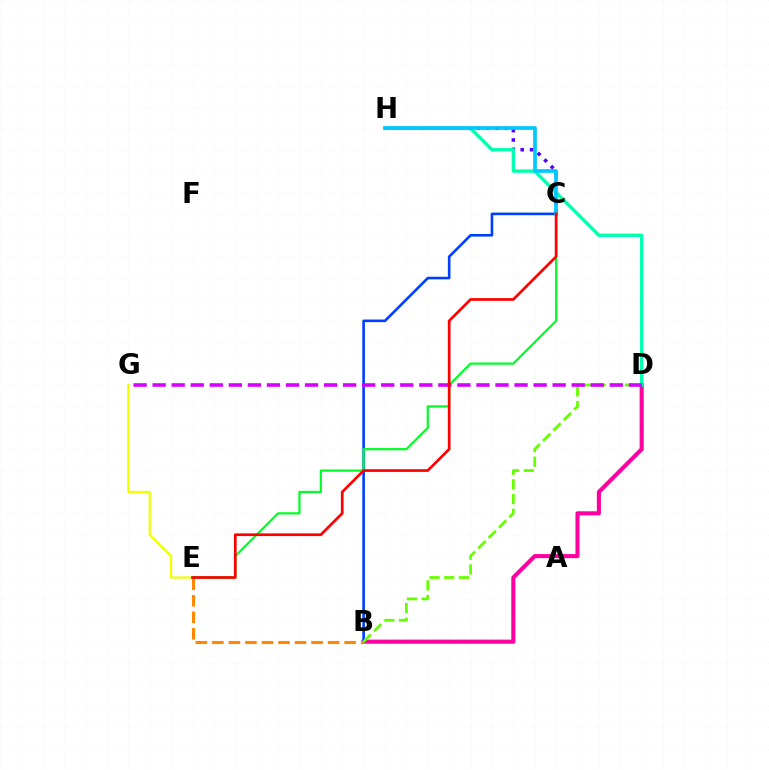{('B', 'D'): [{'color': '#ff00a0', 'line_style': 'solid', 'thickness': 2.94}, {'color': '#66ff00', 'line_style': 'dashed', 'thickness': 1.99}], ('C', 'H'): [{'color': '#4f00ff', 'line_style': 'dotted', 'thickness': 2.53}, {'color': '#00c7ff', 'line_style': 'solid', 'thickness': 2.65}], ('E', 'G'): [{'color': '#eeff00', 'line_style': 'solid', 'thickness': 1.58}], ('B', 'C'): [{'color': '#003fff', 'line_style': 'solid', 'thickness': 1.89}], ('D', 'H'): [{'color': '#00ffaf', 'line_style': 'solid', 'thickness': 2.4}], ('B', 'E'): [{'color': '#ff8800', 'line_style': 'dashed', 'thickness': 2.25}], ('C', 'E'): [{'color': '#00ff27', 'line_style': 'solid', 'thickness': 1.59}, {'color': '#ff0000', 'line_style': 'solid', 'thickness': 1.95}], ('D', 'G'): [{'color': '#d600ff', 'line_style': 'dashed', 'thickness': 2.59}]}